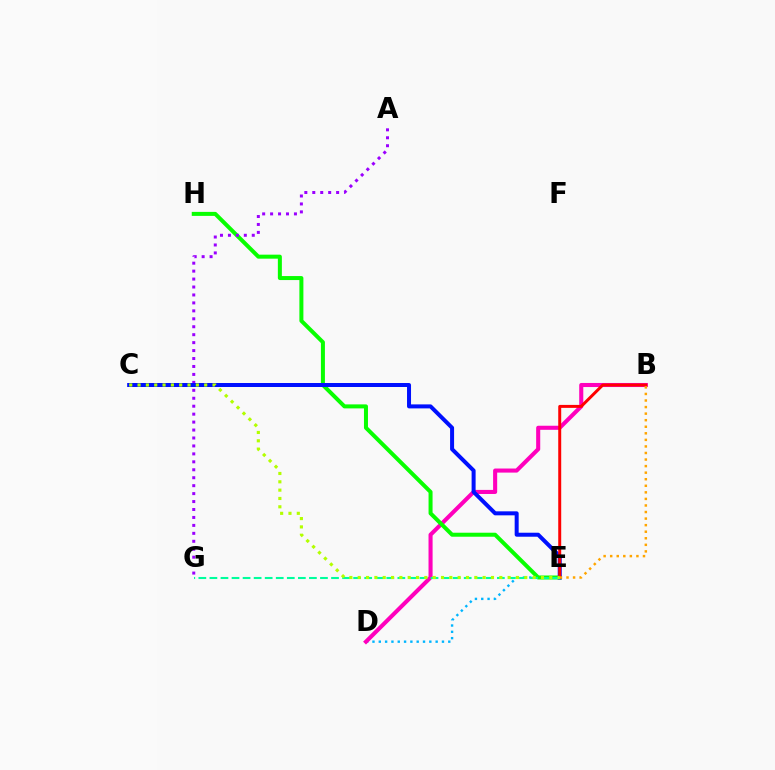{('D', 'E'): [{'color': '#00b5ff', 'line_style': 'dotted', 'thickness': 1.72}], ('B', 'D'): [{'color': '#ff00bd', 'line_style': 'solid', 'thickness': 2.93}], ('E', 'H'): [{'color': '#08ff00', 'line_style': 'solid', 'thickness': 2.88}], ('A', 'G'): [{'color': '#9b00ff', 'line_style': 'dotted', 'thickness': 2.16}], ('C', 'E'): [{'color': '#0010ff', 'line_style': 'solid', 'thickness': 2.88}, {'color': '#b3ff00', 'line_style': 'dotted', 'thickness': 2.26}], ('B', 'E'): [{'color': '#ff0000', 'line_style': 'solid', 'thickness': 2.14}, {'color': '#ffa500', 'line_style': 'dotted', 'thickness': 1.78}], ('E', 'G'): [{'color': '#00ff9d', 'line_style': 'dashed', 'thickness': 1.5}]}